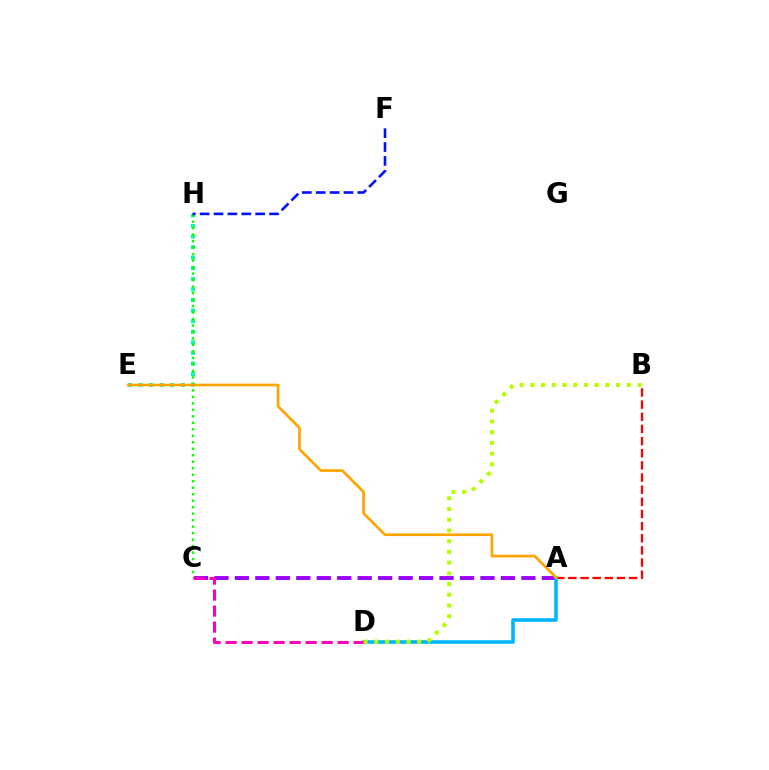{('E', 'H'): [{'color': '#00ff9d', 'line_style': 'dotted', 'thickness': 2.87}], ('A', 'B'): [{'color': '#ff0000', 'line_style': 'dashed', 'thickness': 1.65}], ('C', 'H'): [{'color': '#08ff00', 'line_style': 'dotted', 'thickness': 1.76}], ('A', 'C'): [{'color': '#9b00ff', 'line_style': 'dashed', 'thickness': 2.78}], ('A', 'D'): [{'color': '#00b5ff', 'line_style': 'solid', 'thickness': 2.58}], ('C', 'D'): [{'color': '#ff00bd', 'line_style': 'dashed', 'thickness': 2.17}], ('B', 'D'): [{'color': '#b3ff00', 'line_style': 'dotted', 'thickness': 2.91}], ('A', 'E'): [{'color': '#ffa500', 'line_style': 'solid', 'thickness': 1.93}], ('F', 'H'): [{'color': '#0010ff', 'line_style': 'dashed', 'thickness': 1.89}]}